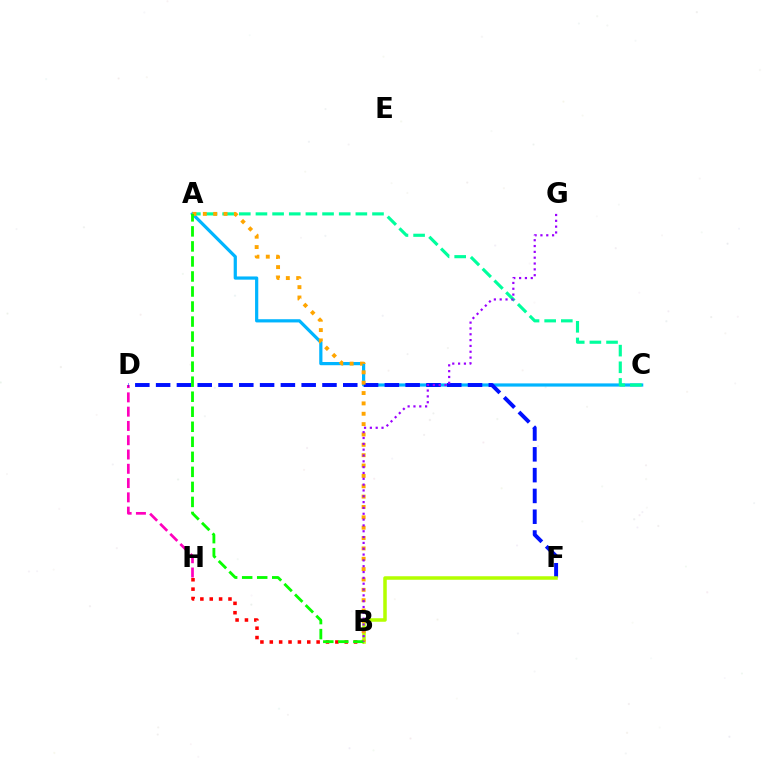{('A', 'C'): [{'color': '#00b5ff', 'line_style': 'solid', 'thickness': 2.31}, {'color': '#00ff9d', 'line_style': 'dashed', 'thickness': 2.26}], ('B', 'H'): [{'color': '#ff0000', 'line_style': 'dotted', 'thickness': 2.55}], ('D', 'H'): [{'color': '#ff00bd', 'line_style': 'dashed', 'thickness': 1.94}], ('D', 'F'): [{'color': '#0010ff', 'line_style': 'dashed', 'thickness': 2.82}], ('B', 'F'): [{'color': '#b3ff00', 'line_style': 'solid', 'thickness': 2.53}], ('A', 'B'): [{'color': '#ffa500', 'line_style': 'dotted', 'thickness': 2.81}, {'color': '#08ff00', 'line_style': 'dashed', 'thickness': 2.04}], ('B', 'G'): [{'color': '#9b00ff', 'line_style': 'dotted', 'thickness': 1.58}]}